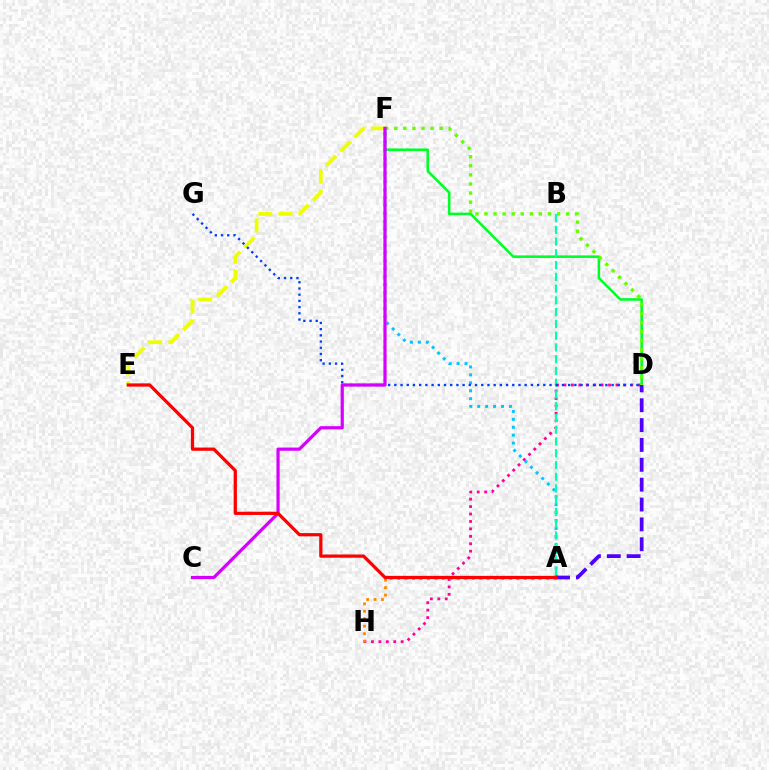{('D', 'H'): [{'color': '#ff00a0', 'line_style': 'dotted', 'thickness': 2.02}], ('E', 'F'): [{'color': '#eeff00', 'line_style': 'dashed', 'thickness': 2.73}], ('D', 'F'): [{'color': '#00ff27', 'line_style': 'solid', 'thickness': 1.86}, {'color': '#66ff00', 'line_style': 'dotted', 'thickness': 2.46}], ('A', 'H'): [{'color': '#ff8800', 'line_style': 'dotted', 'thickness': 2.02}], ('A', 'F'): [{'color': '#00c7ff', 'line_style': 'dotted', 'thickness': 2.15}], ('A', 'B'): [{'color': '#00ffaf', 'line_style': 'dashed', 'thickness': 1.6}], ('D', 'G'): [{'color': '#003fff', 'line_style': 'dotted', 'thickness': 1.69}], ('A', 'D'): [{'color': '#4f00ff', 'line_style': 'dashed', 'thickness': 2.7}], ('C', 'F'): [{'color': '#d600ff', 'line_style': 'solid', 'thickness': 2.31}], ('A', 'E'): [{'color': '#ff0000', 'line_style': 'solid', 'thickness': 2.33}]}